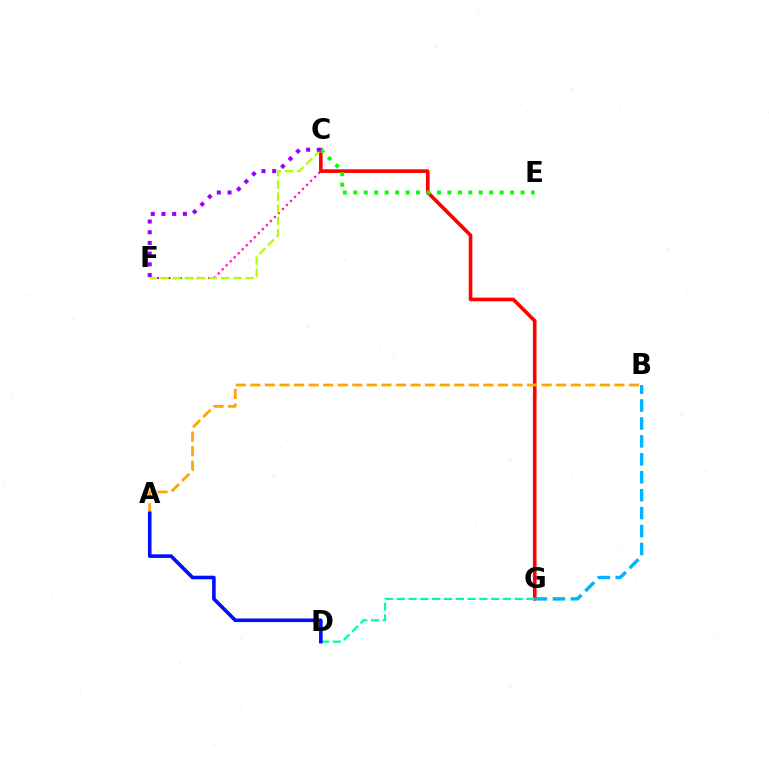{('C', 'F'): [{'color': '#ff00bd', 'line_style': 'dotted', 'thickness': 1.54}, {'color': '#b3ff00', 'line_style': 'dashed', 'thickness': 1.65}, {'color': '#9b00ff', 'line_style': 'dotted', 'thickness': 2.91}], ('C', 'G'): [{'color': '#ff0000', 'line_style': 'solid', 'thickness': 2.6}], ('C', 'E'): [{'color': '#08ff00', 'line_style': 'dotted', 'thickness': 2.84}], ('D', 'G'): [{'color': '#00ff9d', 'line_style': 'dashed', 'thickness': 1.6}], ('B', 'G'): [{'color': '#00b5ff', 'line_style': 'dashed', 'thickness': 2.44}], ('A', 'B'): [{'color': '#ffa500', 'line_style': 'dashed', 'thickness': 1.98}], ('A', 'D'): [{'color': '#0010ff', 'line_style': 'solid', 'thickness': 2.6}]}